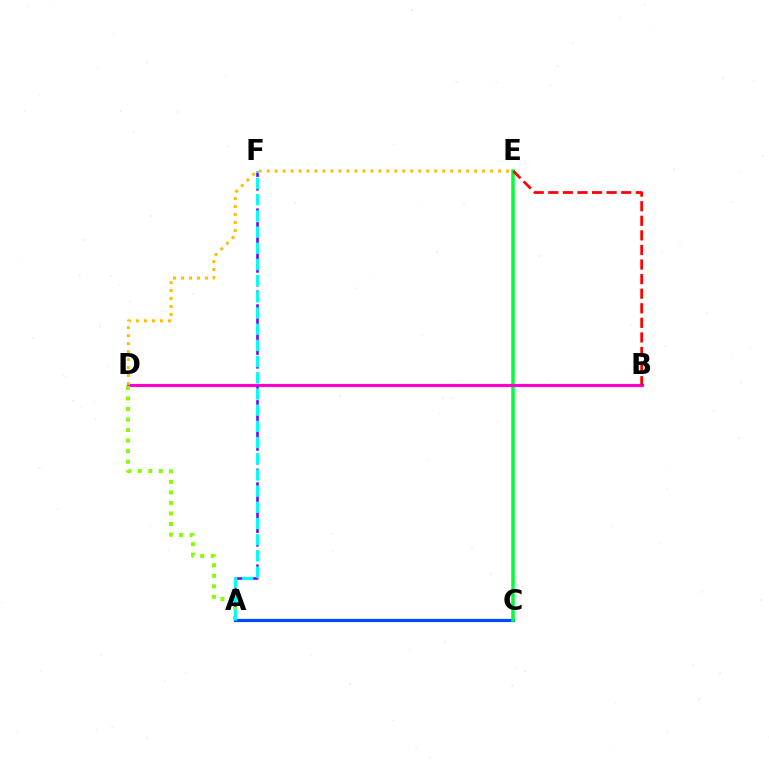{('A', 'C'): [{'color': '#004bff', 'line_style': 'solid', 'thickness': 2.3}], ('C', 'E'): [{'color': '#00ff39', 'line_style': 'solid', 'thickness': 2.53}], ('B', 'D'): [{'color': '#ff00cf', 'line_style': 'solid', 'thickness': 2.27}], ('A', 'D'): [{'color': '#84ff00', 'line_style': 'dotted', 'thickness': 2.86}], ('A', 'F'): [{'color': '#7200ff', 'line_style': 'dashed', 'thickness': 1.86}, {'color': '#00fff6', 'line_style': 'dashed', 'thickness': 2.2}], ('D', 'E'): [{'color': '#ffbd00', 'line_style': 'dotted', 'thickness': 2.17}], ('B', 'E'): [{'color': '#ff0000', 'line_style': 'dashed', 'thickness': 1.98}]}